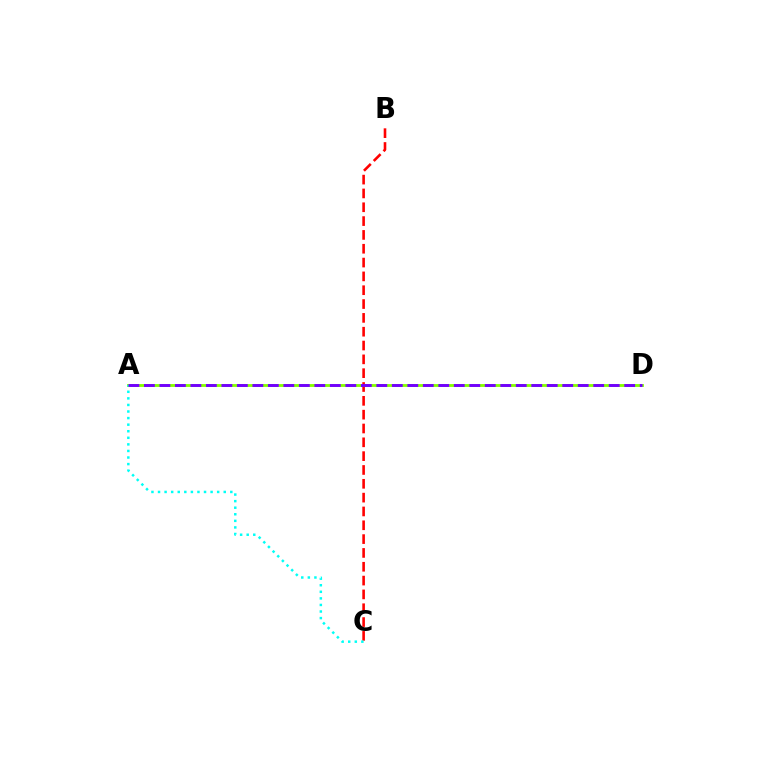{('A', 'D'): [{'color': '#84ff00', 'line_style': 'solid', 'thickness': 2.04}, {'color': '#7200ff', 'line_style': 'dashed', 'thickness': 2.1}], ('B', 'C'): [{'color': '#ff0000', 'line_style': 'dashed', 'thickness': 1.88}], ('A', 'C'): [{'color': '#00fff6', 'line_style': 'dotted', 'thickness': 1.79}]}